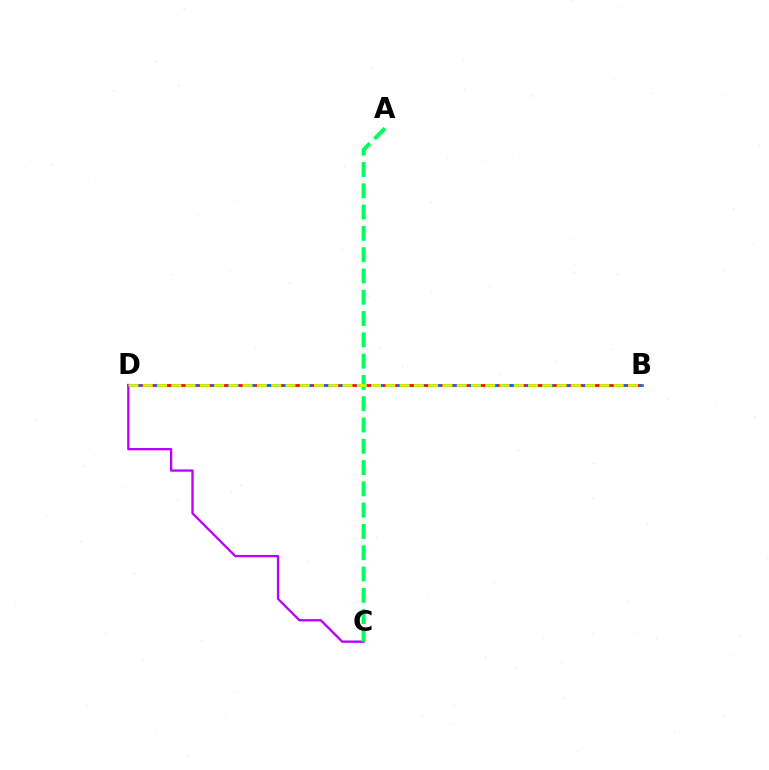{('B', 'D'): [{'color': '#ff0000', 'line_style': 'solid', 'thickness': 1.92}, {'color': '#0074ff', 'line_style': 'dotted', 'thickness': 2.2}, {'color': '#d1ff00', 'line_style': 'dashed', 'thickness': 1.94}], ('C', 'D'): [{'color': '#b900ff', 'line_style': 'solid', 'thickness': 1.67}], ('A', 'C'): [{'color': '#00ff5c', 'line_style': 'dashed', 'thickness': 2.89}]}